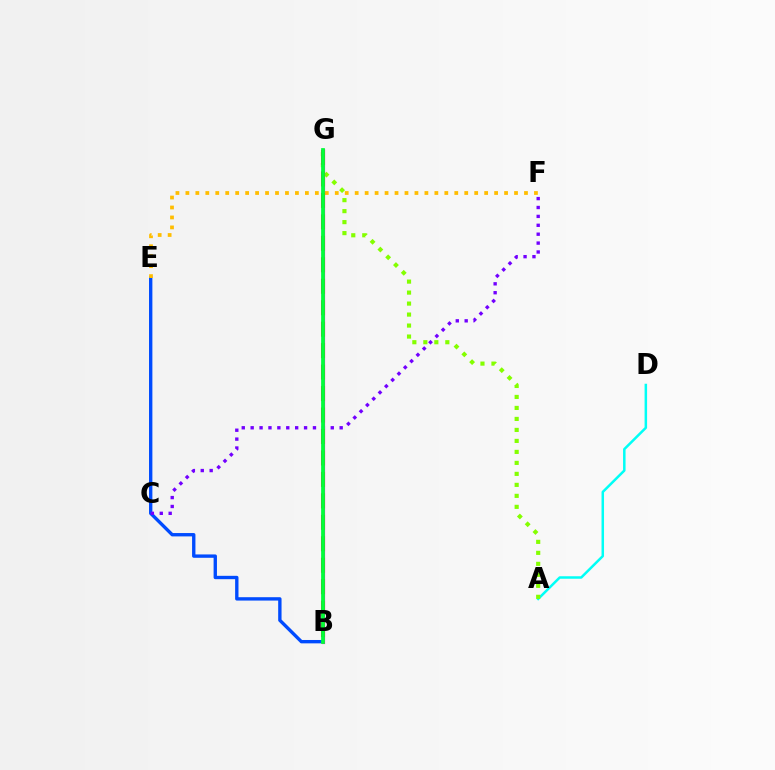{('A', 'D'): [{'color': '#00fff6', 'line_style': 'solid', 'thickness': 1.8}], ('A', 'G'): [{'color': '#84ff00', 'line_style': 'dotted', 'thickness': 2.99}], ('B', 'E'): [{'color': '#004bff', 'line_style': 'solid', 'thickness': 2.42}], ('C', 'F'): [{'color': '#7200ff', 'line_style': 'dotted', 'thickness': 2.42}], ('E', 'F'): [{'color': '#ffbd00', 'line_style': 'dotted', 'thickness': 2.71}], ('B', 'G'): [{'color': '#ff00cf', 'line_style': 'solid', 'thickness': 2.28}, {'color': '#ff0000', 'line_style': 'dashed', 'thickness': 2.92}, {'color': '#00ff39', 'line_style': 'solid', 'thickness': 2.7}]}